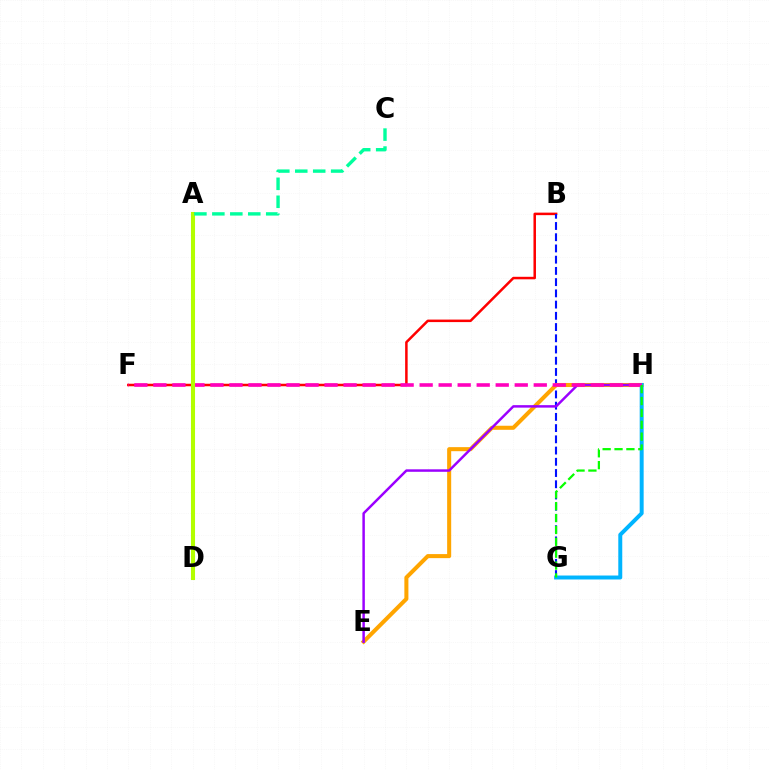{('B', 'F'): [{'color': '#ff0000', 'line_style': 'solid', 'thickness': 1.81}], ('B', 'G'): [{'color': '#0010ff', 'line_style': 'dashed', 'thickness': 1.53}], ('E', 'H'): [{'color': '#ffa500', 'line_style': 'solid', 'thickness': 2.91}, {'color': '#9b00ff', 'line_style': 'solid', 'thickness': 1.78}], ('G', 'H'): [{'color': '#00b5ff', 'line_style': 'solid', 'thickness': 2.85}, {'color': '#08ff00', 'line_style': 'dashed', 'thickness': 1.61}], ('F', 'H'): [{'color': '#ff00bd', 'line_style': 'dashed', 'thickness': 2.58}], ('A', 'D'): [{'color': '#b3ff00', 'line_style': 'solid', 'thickness': 2.93}], ('A', 'C'): [{'color': '#00ff9d', 'line_style': 'dashed', 'thickness': 2.44}]}